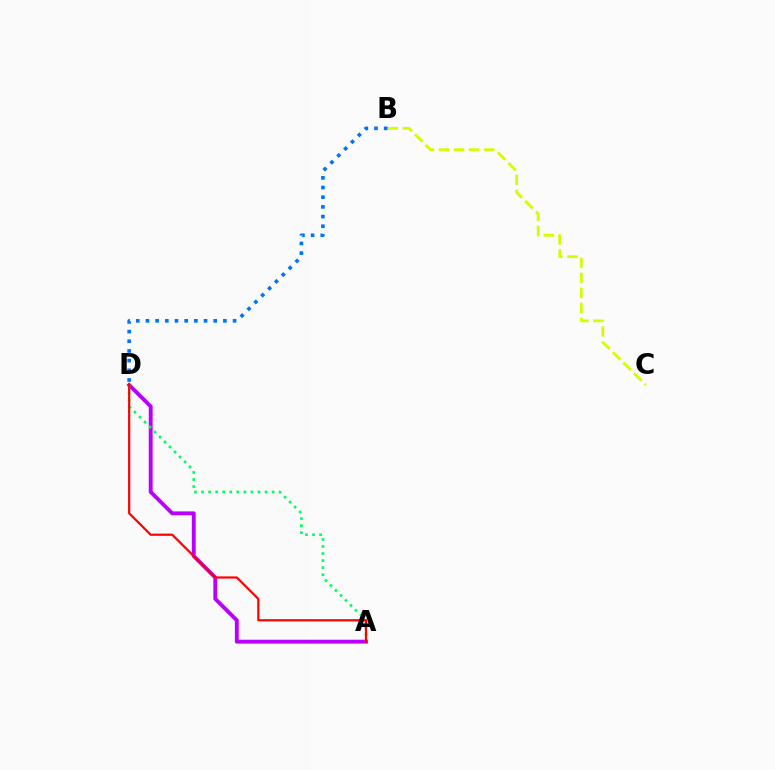{('B', 'C'): [{'color': '#d1ff00', 'line_style': 'dashed', 'thickness': 2.04}], ('A', 'D'): [{'color': '#b900ff', 'line_style': 'solid', 'thickness': 2.79}, {'color': '#00ff5c', 'line_style': 'dotted', 'thickness': 1.92}, {'color': '#ff0000', 'line_style': 'solid', 'thickness': 1.59}], ('B', 'D'): [{'color': '#0074ff', 'line_style': 'dotted', 'thickness': 2.63}]}